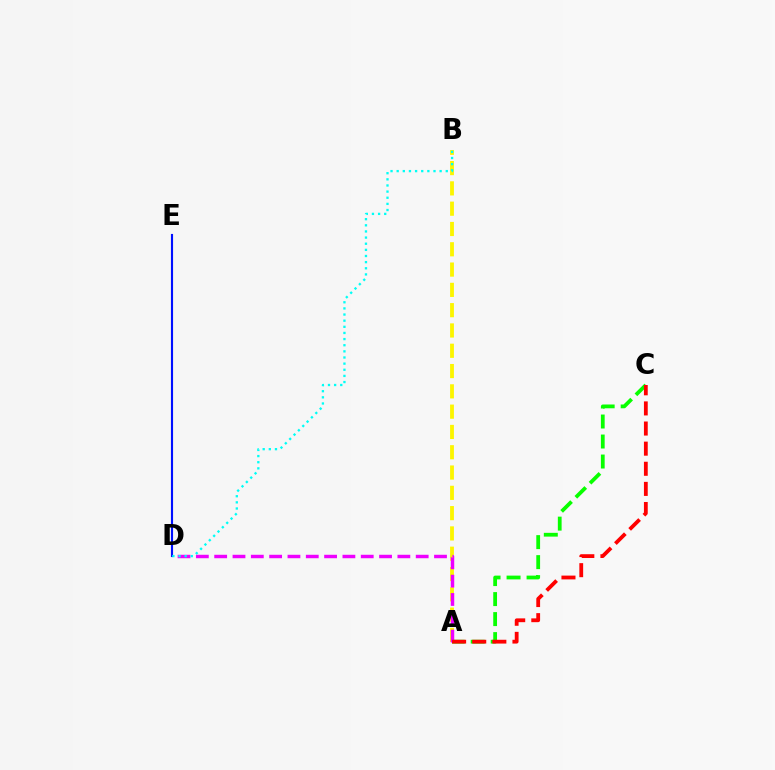{('A', 'B'): [{'color': '#fcf500', 'line_style': 'dashed', 'thickness': 2.76}], ('A', 'C'): [{'color': '#08ff00', 'line_style': 'dashed', 'thickness': 2.72}, {'color': '#ff0000', 'line_style': 'dashed', 'thickness': 2.73}], ('A', 'D'): [{'color': '#ee00ff', 'line_style': 'dashed', 'thickness': 2.49}], ('D', 'E'): [{'color': '#0010ff', 'line_style': 'solid', 'thickness': 1.53}], ('B', 'D'): [{'color': '#00fff6', 'line_style': 'dotted', 'thickness': 1.67}]}